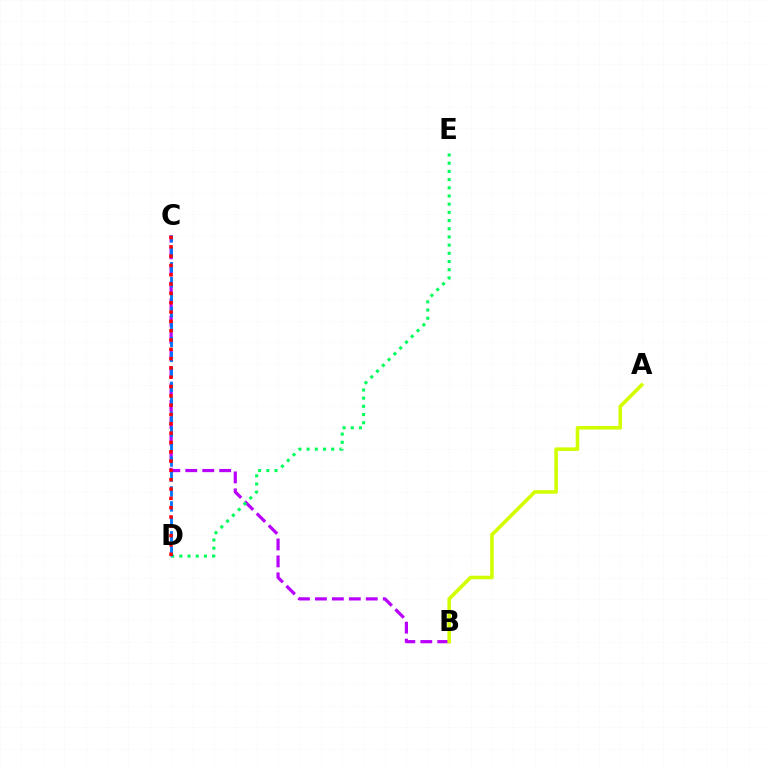{('B', 'C'): [{'color': '#b900ff', 'line_style': 'dashed', 'thickness': 2.3}], ('D', 'E'): [{'color': '#00ff5c', 'line_style': 'dotted', 'thickness': 2.23}], ('C', 'D'): [{'color': '#0074ff', 'line_style': 'dashed', 'thickness': 2.03}, {'color': '#ff0000', 'line_style': 'dotted', 'thickness': 2.53}], ('A', 'B'): [{'color': '#d1ff00', 'line_style': 'solid', 'thickness': 2.57}]}